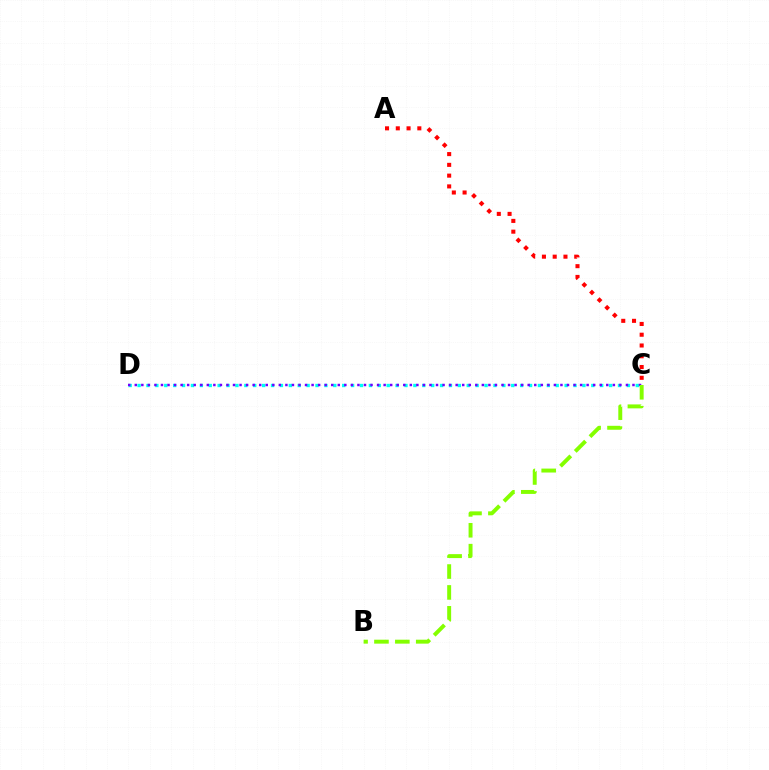{('C', 'D'): [{'color': '#00fff6', 'line_style': 'dotted', 'thickness': 2.42}, {'color': '#7200ff', 'line_style': 'dotted', 'thickness': 1.78}], ('B', 'C'): [{'color': '#84ff00', 'line_style': 'dashed', 'thickness': 2.84}], ('A', 'C'): [{'color': '#ff0000', 'line_style': 'dotted', 'thickness': 2.93}]}